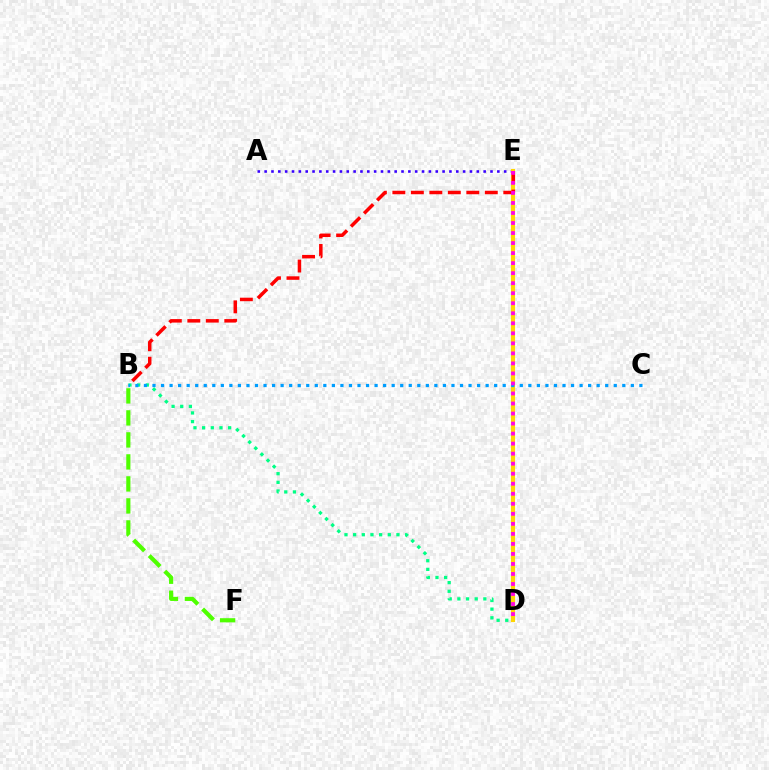{('A', 'E'): [{'color': '#3700ff', 'line_style': 'dotted', 'thickness': 1.86}], ('D', 'E'): [{'color': '#ffd500', 'line_style': 'solid', 'thickness': 2.98}, {'color': '#ff00ed', 'line_style': 'dotted', 'thickness': 2.72}], ('B', 'E'): [{'color': '#ff0000', 'line_style': 'dashed', 'thickness': 2.51}], ('B', 'F'): [{'color': '#4fff00', 'line_style': 'dashed', 'thickness': 2.99}], ('B', 'D'): [{'color': '#00ff86', 'line_style': 'dotted', 'thickness': 2.35}], ('B', 'C'): [{'color': '#009eff', 'line_style': 'dotted', 'thickness': 2.32}]}